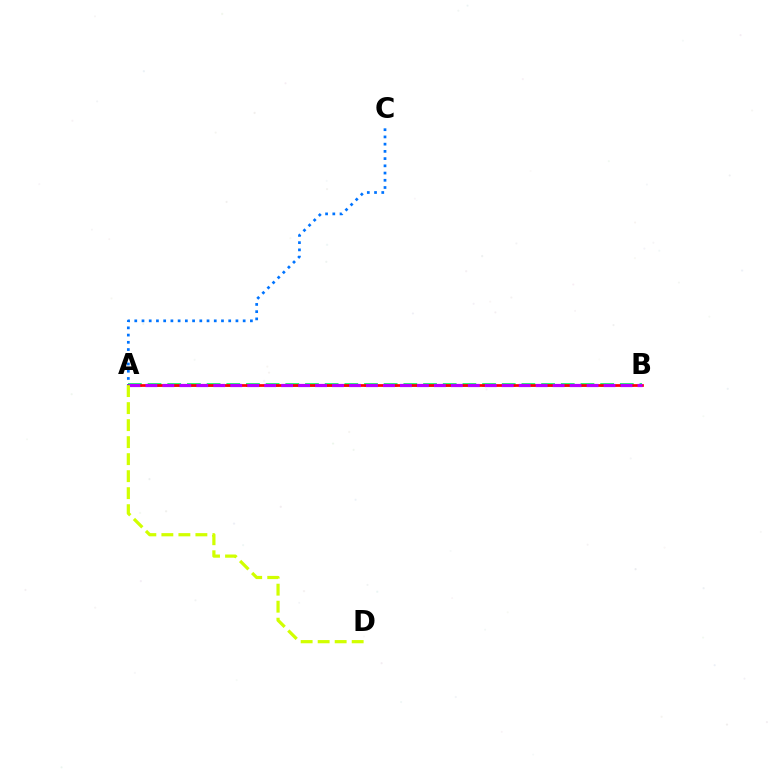{('A', 'B'): [{'color': '#00ff5c', 'line_style': 'dashed', 'thickness': 2.67}, {'color': '#ff0000', 'line_style': 'solid', 'thickness': 1.97}, {'color': '#b900ff', 'line_style': 'dashed', 'thickness': 2.31}], ('A', 'C'): [{'color': '#0074ff', 'line_style': 'dotted', 'thickness': 1.96}], ('A', 'D'): [{'color': '#d1ff00', 'line_style': 'dashed', 'thickness': 2.31}]}